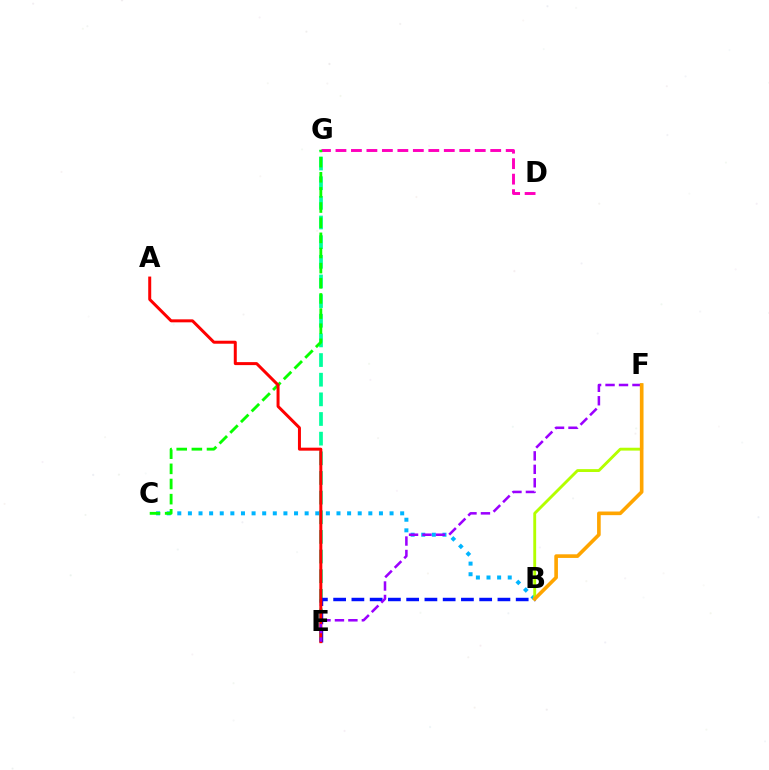{('E', 'G'): [{'color': '#00ff9d', 'line_style': 'dashed', 'thickness': 2.67}], ('B', 'C'): [{'color': '#00b5ff', 'line_style': 'dotted', 'thickness': 2.88}], ('D', 'G'): [{'color': '#ff00bd', 'line_style': 'dashed', 'thickness': 2.1}], ('B', 'F'): [{'color': '#b3ff00', 'line_style': 'solid', 'thickness': 2.07}, {'color': '#ffa500', 'line_style': 'solid', 'thickness': 2.61}], ('B', 'E'): [{'color': '#0010ff', 'line_style': 'dashed', 'thickness': 2.48}], ('C', 'G'): [{'color': '#08ff00', 'line_style': 'dashed', 'thickness': 2.06}], ('A', 'E'): [{'color': '#ff0000', 'line_style': 'solid', 'thickness': 2.15}], ('E', 'F'): [{'color': '#9b00ff', 'line_style': 'dashed', 'thickness': 1.83}]}